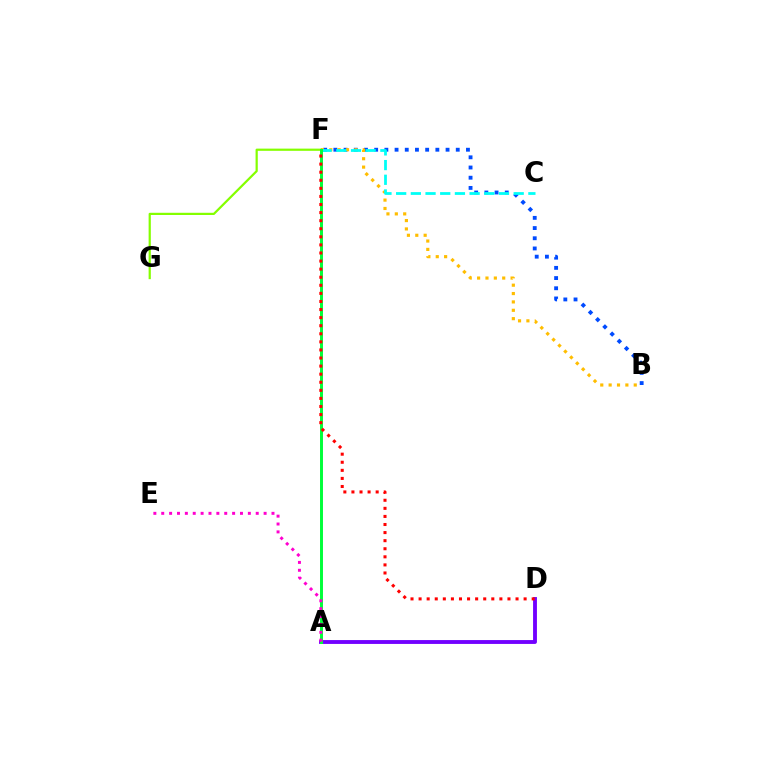{('A', 'D'): [{'color': '#7200ff', 'line_style': 'solid', 'thickness': 2.78}], ('B', 'F'): [{'color': '#004bff', 'line_style': 'dotted', 'thickness': 2.77}, {'color': '#ffbd00', 'line_style': 'dotted', 'thickness': 2.27}], ('C', 'F'): [{'color': '#00fff6', 'line_style': 'dashed', 'thickness': 2.0}], ('F', 'G'): [{'color': '#84ff00', 'line_style': 'solid', 'thickness': 1.59}], ('A', 'F'): [{'color': '#00ff39', 'line_style': 'solid', 'thickness': 2.12}], ('A', 'E'): [{'color': '#ff00cf', 'line_style': 'dotted', 'thickness': 2.14}], ('D', 'F'): [{'color': '#ff0000', 'line_style': 'dotted', 'thickness': 2.2}]}